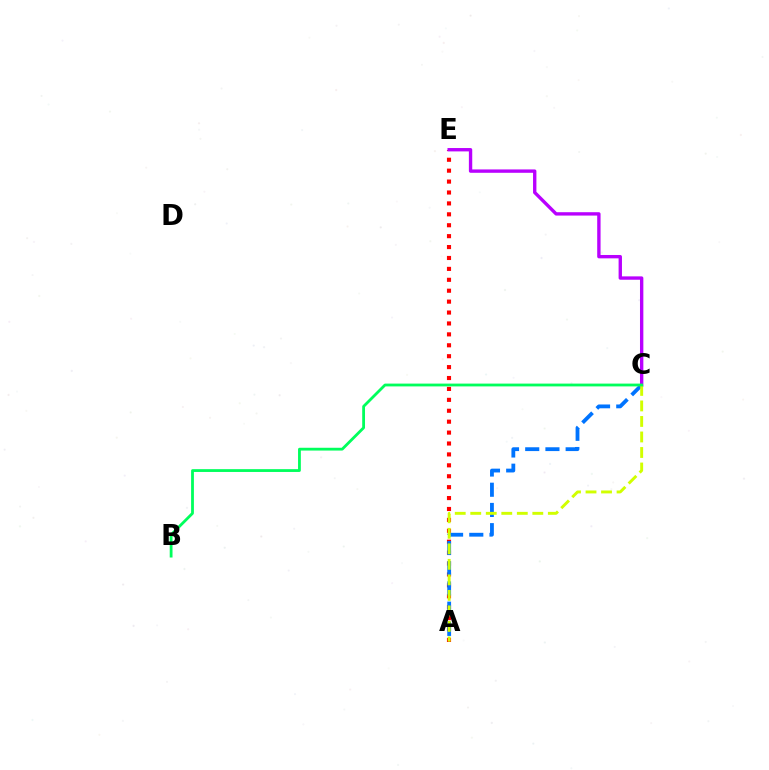{('A', 'E'): [{'color': '#ff0000', 'line_style': 'dotted', 'thickness': 2.97}], ('A', 'C'): [{'color': '#0074ff', 'line_style': 'dashed', 'thickness': 2.75}, {'color': '#d1ff00', 'line_style': 'dashed', 'thickness': 2.11}], ('C', 'E'): [{'color': '#b900ff', 'line_style': 'solid', 'thickness': 2.42}], ('B', 'C'): [{'color': '#00ff5c', 'line_style': 'solid', 'thickness': 2.02}]}